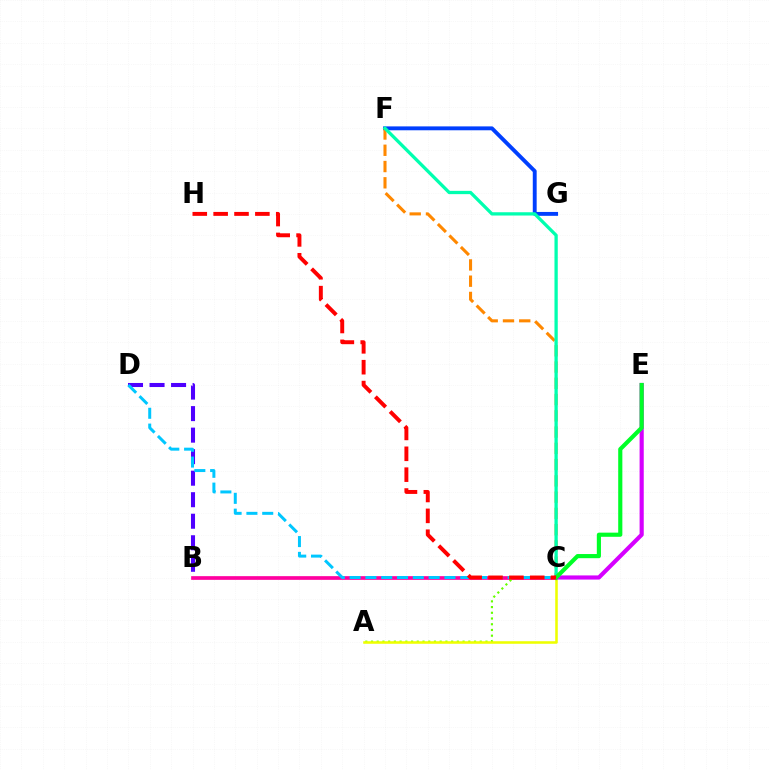{('F', 'G'): [{'color': '#003fff', 'line_style': 'solid', 'thickness': 2.8}], ('C', 'F'): [{'color': '#ff8800', 'line_style': 'dashed', 'thickness': 2.21}, {'color': '#00ffaf', 'line_style': 'solid', 'thickness': 2.36}], ('B', 'C'): [{'color': '#ff00a0', 'line_style': 'solid', 'thickness': 2.66}], ('A', 'C'): [{'color': '#66ff00', 'line_style': 'dotted', 'thickness': 1.56}, {'color': '#eeff00', 'line_style': 'solid', 'thickness': 1.84}], ('B', 'D'): [{'color': '#4f00ff', 'line_style': 'dashed', 'thickness': 2.92}], ('C', 'E'): [{'color': '#d600ff', 'line_style': 'solid', 'thickness': 2.99}, {'color': '#00ff27', 'line_style': 'solid', 'thickness': 2.98}], ('C', 'D'): [{'color': '#00c7ff', 'line_style': 'dashed', 'thickness': 2.15}], ('C', 'H'): [{'color': '#ff0000', 'line_style': 'dashed', 'thickness': 2.83}]}